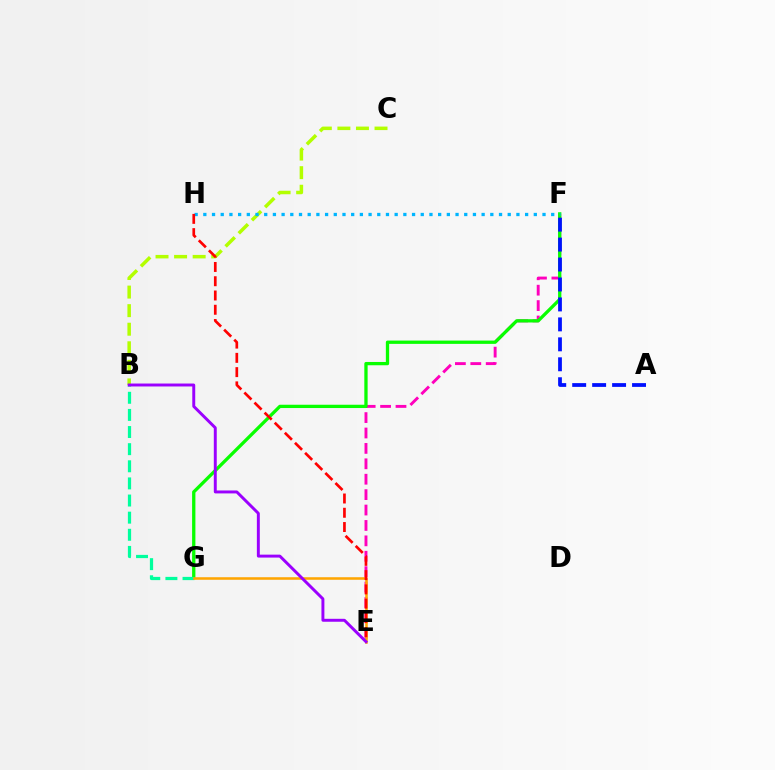{('E', 'F'): [{'color': '#ff00bd', 'line_style': 'dashed', 'thickness': 2.09}], ('F', 'G'): [{'color': '#08ff00', 'line_style': 'solid', 'thickness': 2.37}], ('B', 'C'): [{'color': '#b3ff00', 'line_style': 'dashed', 'thickness': 2.52}], ('B', 'G'): [{'color': '#00ff9d', 'line_style': 'dashed', 'thickness': 2.33}], ('A', 'F'): [{'color': '#0010ff', 'line_style': 'dashed', 'thickness': 2.71}], ('E', 'G'): [{'color': '#ffa500', 'line_style': 'solid', 'thickness': 1.83}], ('F', 'H'): [{'color': '#00b5ff', 'line_style': 'dotted', 'thickness': 2.36}], ('E', 'H'): [{'color': '#ff0000', 'line_style': 'dashed', 'thickness': 1.94}], ('B', 'E'): [{'color': '#9b00ff', 'line_style': 'solid', 'thickness': 2.12}]}